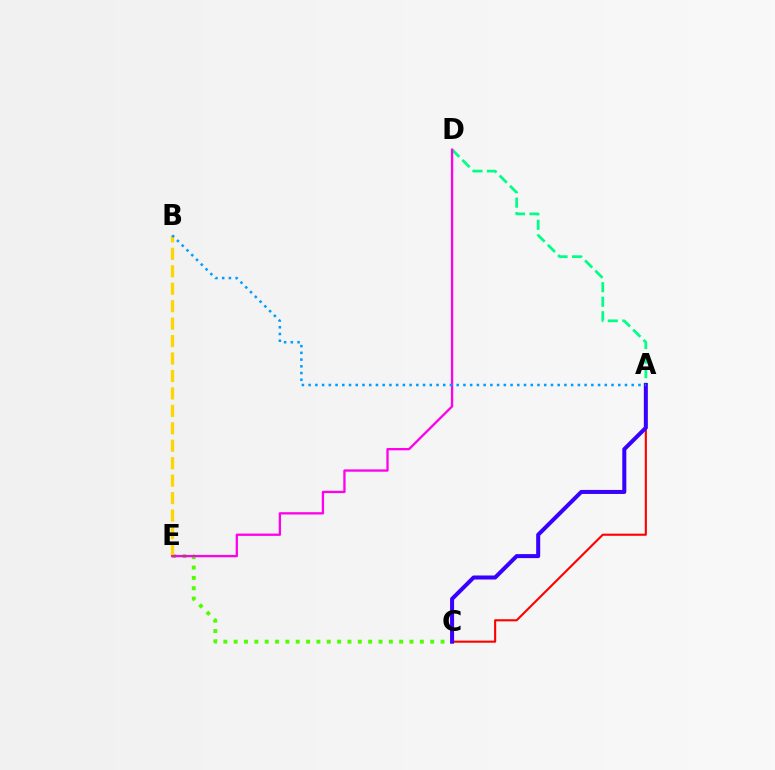{('A', 'C'): [{'color': '#ff0000', 'line_style': 'solid', 'thickness': 1.52}, {'color': '#3700ff', 'line_style': 'solid', 'thickness': 2.9}], ('A', 'D'): [{'color': '#00ff86', 'line_style': 'dashed', 'thickness': 1.98}], ('C', 'E'): [{'color': '#4fff00', 'line_style': 'dotted', 'thickness': 2.81}], ('B', 'E'): [{'color': '#ffd500', 'line_style': 'dashed', 'thickness': 2.37}], ('D', 'E'): [{'color': '#ff00ed', 'line_style': 'solid', 'thickness': 1.66}], ('A', 'B'): [{'color': '#009eff', 'line_style': 'dotted', 'thickness': 1.83}]}